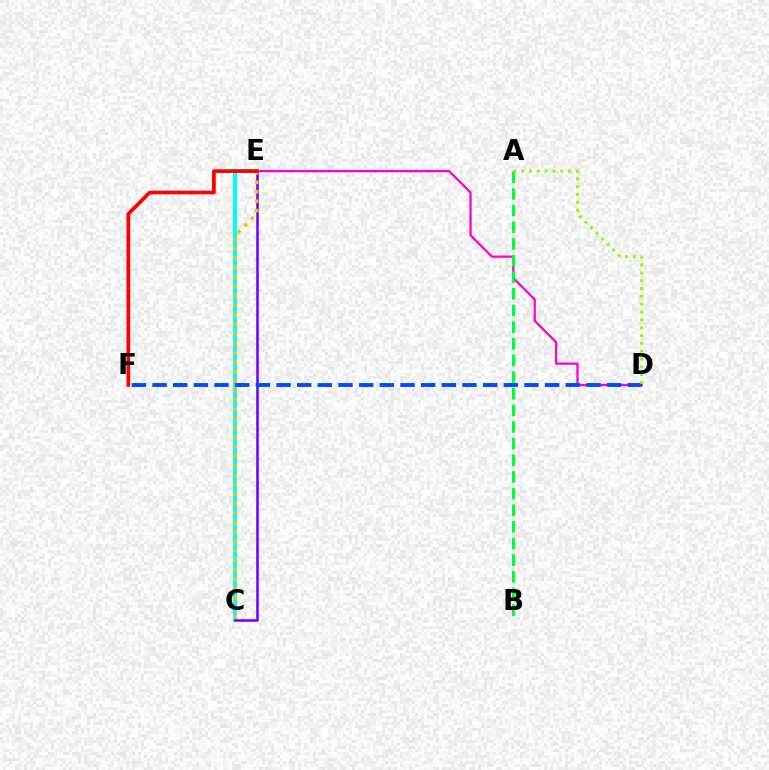{('C', 'E'): [{'color': '#00fff6', 'line_style': 'solid', 'thickness': 2.93}, {'color': '#7200ff', 'line_style': 'solid', 'thickness': 1.83}, {'color': '#ffbd00', 'line_style': 'dotted', 'thickness': 2.56}], ('D', 'E'): [{'color': '#ff00cf', 'line_style': 'solid', 'thickness': 1.63}], ('D', 'F'): [{'color': '#004bff', 'line_style': 'dashed', 'thickness': 2.81}], ('A', 'D'): [{'color': '#84ff00', 'line_style': 'dotted', 'thickness': 2.13}], ('E', 'F'): [{'color': '#ff0000', 'line_style': 'solid', 'thickness': 2.66}], ('A', 'B'): [{'color': '#00ff39', 'line_style': 'dashed', 'thickness': 2.26}]}